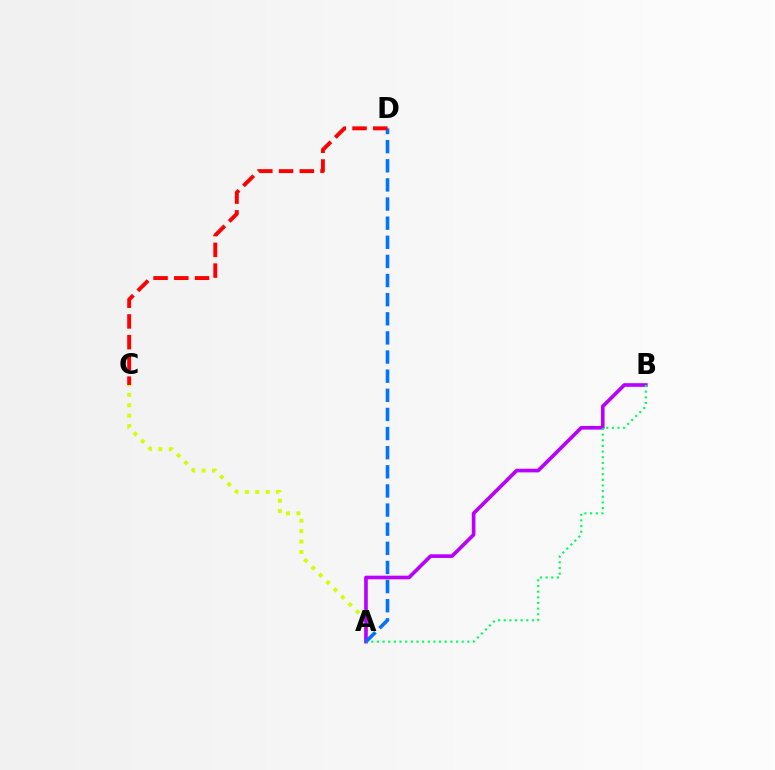{('A', 'C'): [{'color': '#d1ff00', 'line_style': 'dotted', 'thickness': 2.83}], ('A', 'B'): [{'color': '#b900ff', 'line_style': 'solid', 'thickness': 2.63}, {'color': '#00ff5c', 'line_style': 'dotted', 'thickness': 1.53}], ('A', 'D'): [{'color': '#0074ff', 'line_style': 'dashed', 'thickness': 2.6}], ('C', 'D'): [{'color': '#ff0000', 'line_style': 'dashed', 'thickness': 2.82}]}